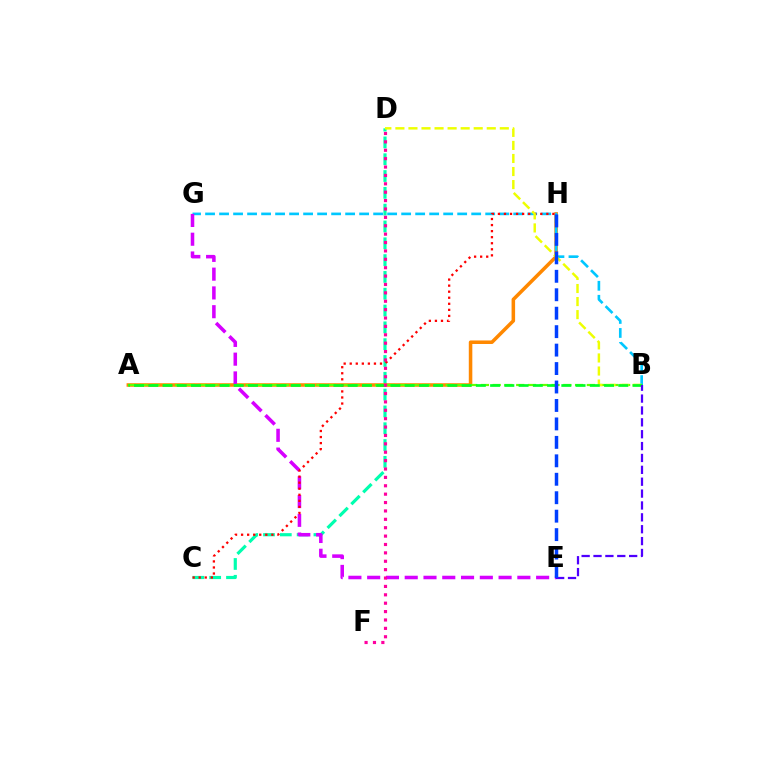{('C', 'D'): [{'color': '#00ffaf', 'line_style': 'dashed', 'thickness': 2.28}], ('A', 'H'): [{'color': '#ff8800', 'line_style': 'solid', 'thickness': 2.54}], ('B', 'G'): [{'color': '#00c7ff', 'line_style': 'dashed', 'thickness': 1.9}], ('E', 'G'): [{'color': '#d600ff', 'line_style': 'dashed', 'thickness': 2.55}], ('A', 'B'): [{'color': '#66ff00', 'line_style': 'dashed', 'thickness': 1.6}, {'color': '#00ff27', 'line_style': 'dashed', 'thickness': 1.93}], ('C', 'H'): [{'color': '#ff0000', 'line_style': 'dotted', 'thickness': 1.64}], ('B', 'D'): [{'color': '#eeff00', 'line_style': 'dashed', 'thickness': 1.77}], ('B', 'E'): [{'color': '#4f00ff', 'line_style': 'dashed', 'thickness': 1.61}], ('D', 'F'): [{'color': '#ff00a0', 'line_style': 'dotted', 'thickness': 2.28}], ('E', 'H'): [{'color': '#003fff', 'line_style': 'dashed', 'thickness': 2.51}]}